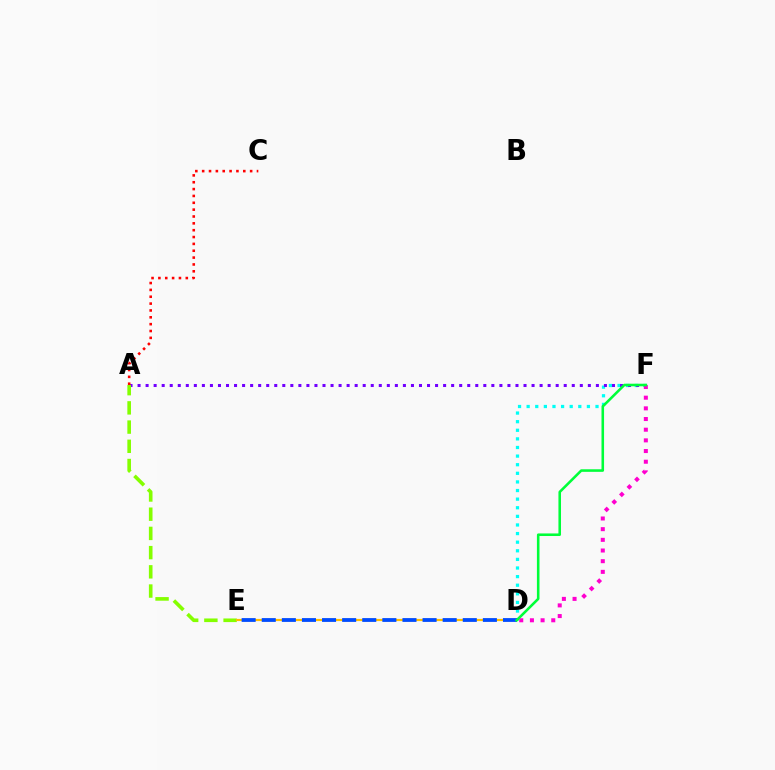{('D', 'F'): [{'color': '#00fff6', 'line_style': 'dotted', 'thickness': 2.34}, {'color': '#ff00cf', 'line_style': 'dotted', 'thickness': 2.9}, {'color': '#00ff39', 'line_style': 'solid', 'thickness': 1.85}], ('A', 'F'): [{'color': '#7200ff', 'line_style': 'dotted', 'thickness': 2.18}], ('A', 'E'): [{'color': '#84ff00', 'line_style': 'dashed', 'thickness': 2.61}], ('D', 'E'): [{'color': '#ffbd00', 'line_style': 'solid', 'thickness': 1.57}, {'color': '#004bff', 'line_style': 'dashed', 'thickness': 2.73}], ('A', 'C'): [{'color': '#ff0000', 'line_style': 'dotted', 'thickness': 1.86}]}